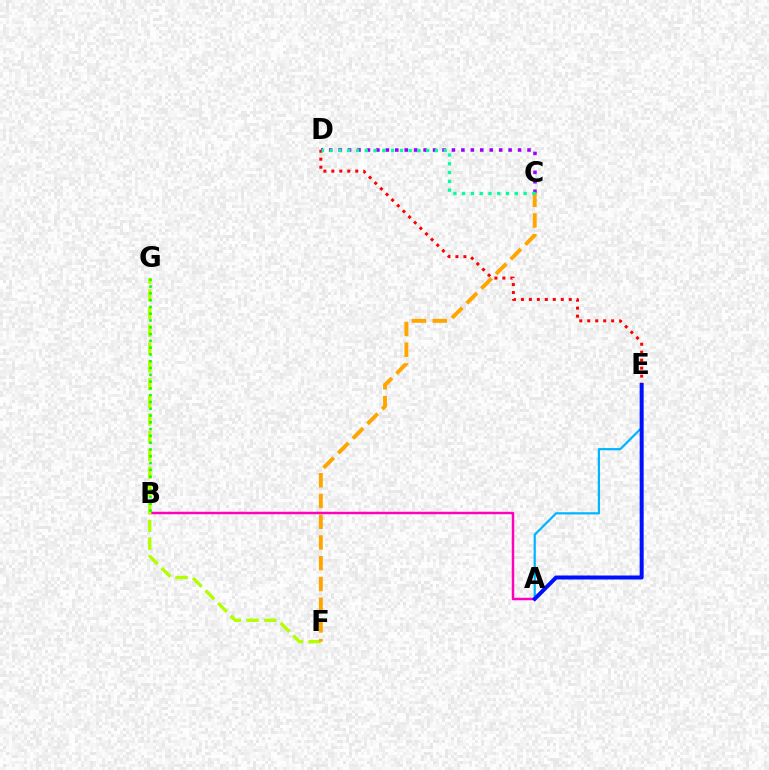{('A', 'B'): [{'color': '#ff00bd', 'line_style': 'solid', 'thickness': 1.78}], ('C', 'D'): [{'color': '#9b00ff', 'line_style': 'dotted', 'thickness': 2.57}, {'color': '#00ff9d', 'line_style': 'dotted', 'thickness': 2.38}], ('A', 'E'): [{'color': '#00b5ff', 'line_style': 'solid', 'thickness': 1.6}, {'color': '#0010ff', 'line_style': 'solid', 'thickness': 2.88}], ('F', 'G'): [{'color': '#b3ff00', 'line_style': 'dashed', 'thickness': 2.41}], ('B', 'G'): [{'color': '#08ff00', 'line_style': 'dotted', 'thickness': 1.84}], ('C', 'F'): [{'color': '#ffa500', 'line_style': 'dashed', 'thickness': 2.82}], ('D', 'E'): [{'color': '#ff0000', 'line_style': 'dotted', 'thickness': 2.17}]}